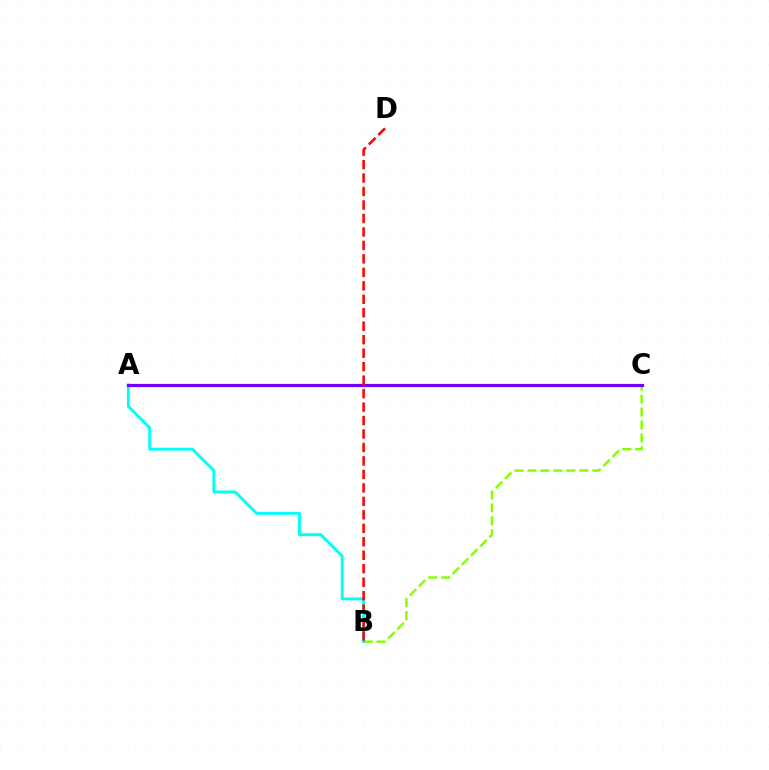{('B', 'C'): [{'color': '#84ff00', 'line_style': 'dashed', 'thickness': 1.76}], ('A', 'B'): [{'color': '#00fff6', 'line_style': 'solid', 'thickness': 2.08}], ('A', 'C'): [{'color': '#7200ff', 'line_style': 'solid', 'thickness': 2.29}], ('B', 'D'): [{'color': '#ff0000', 'line_style': 'dashed', 'thickness': 1.83}]}